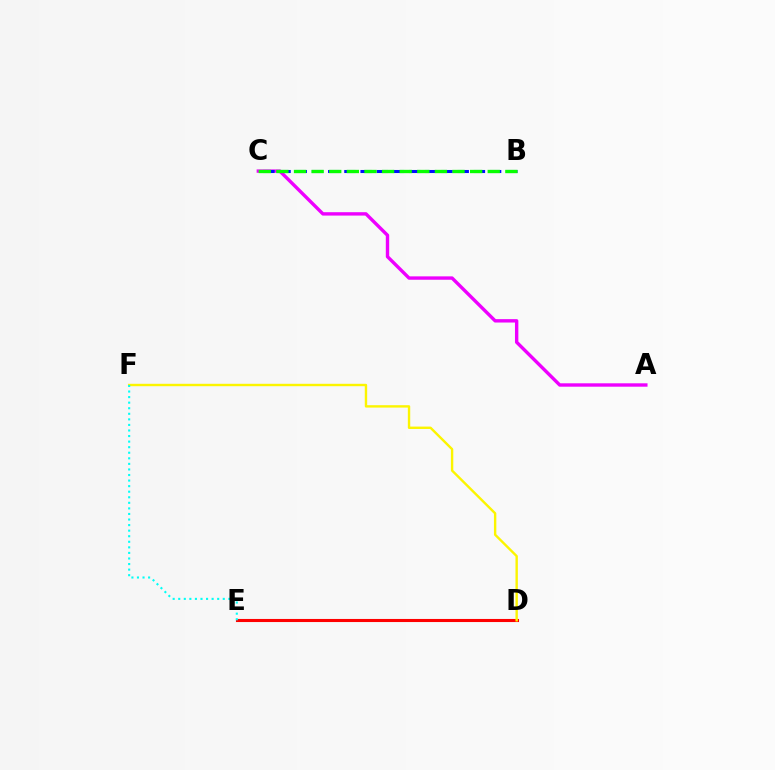{('A', 'C'): [{'color': '#ee00ff', 'line_style': 'solid', 'thickness': 2.44}], ('D', 'E'): [{'color': '#ff0000', 'line_style': 'solid', 'thickness': 2.22}], ('B', 'C'): [{'color': '#0010ff', 'line_style': 'dashed', 'thickness': 2.2}, {'color': '#08ff00', 'line_style': 'dashed', 'thickness': 2.39}], ('D', 'F'): [{'color': '#fcf500', 'line_style': 'solid', 'thickness': 1.72}], ('E', 'F'): [{'color': '#00fff6', 'line_style': 'dotted', 'thickness': 1.51}]}